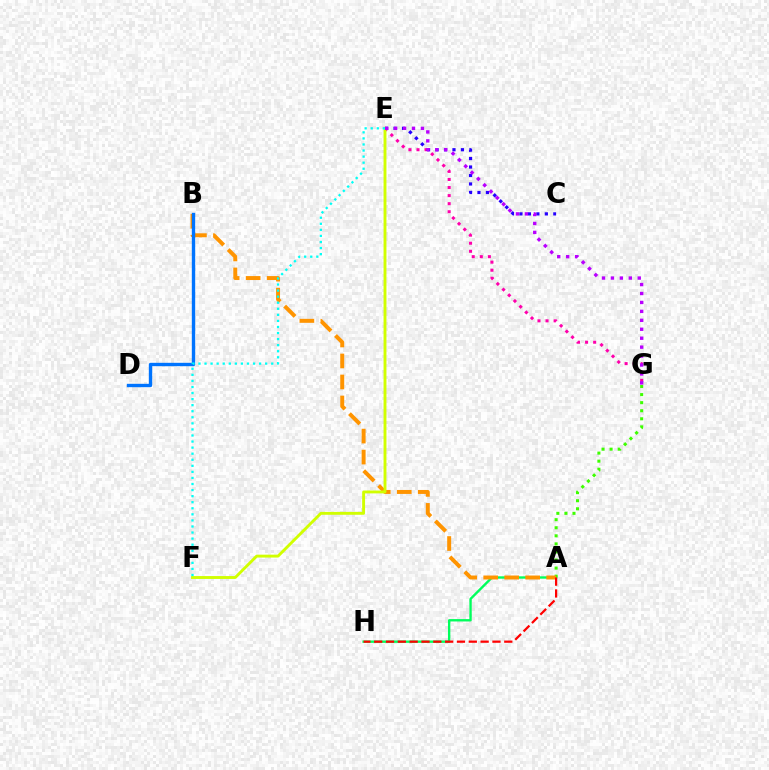{('A', 'H'): [{'color': '#00ff5c', 'line_style': 'solid', 'thickness': 1.71}, {'color': '#ff0000', 'line_style': 'dashed', 'thickness': 1.61}], ('A', 'G'): [{'color': '#3dff00', 'line_style': 'dotted', 'thickness': 2.19}], ('E', 'G'): [{'color': '#ff00ac', 'line_style': 'dotted', 'thickness': 2.19}, {'color': '#b900ff', 'line_style': 'dotted', 'thickness': 2.43}], ('A', 'B'): [{'color': '#ff9400', 'line_style': 'dashed', 'thickness': 2.85}], ('C', 'E'): [{'color': '#2500ff', 'line_style': 'dotted', 'thickness': 2.3}], ('E', 'F'): [{'color': '#d1ff00', 'line_style': 'solid', 'thickness': 2.08}, {'color': '#00fff6', 'line_style': 'dotted', 'thickness': 1.65}], ('B', 'D'): [{'color': '#0074ff', 'line_style': 'solid', 'thickness': 2.42}]}